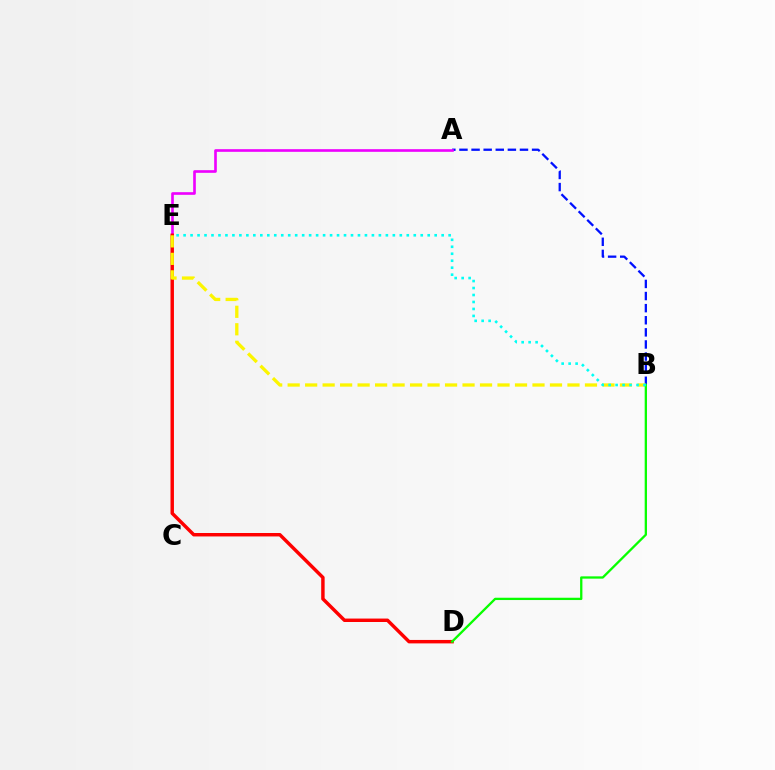{('A', 'B'): [{'color': '#0010ff', 'line_style': 'dashed', 'thickness': 1.64}], ('A', 'E'): [{'color': '#ee00ff', 'line_style': 'solid', 'thickness': 1.91}], ('D', 'E'): [{'color': '#ff0000', 'line_style': 'solid', 'thickness': 2.48}], ('B', 'E'): [{'color': '#fcf500', 'line_style': 'dashed', 'thickness': 2.38}, {'color': '#00fff6', 'line_style': 'dotted', 'thickness': 1.9}], ('B', 'D'): [{'color': '#08ff00', 'line_style': 'solid', 'thickness': 1.66}]}